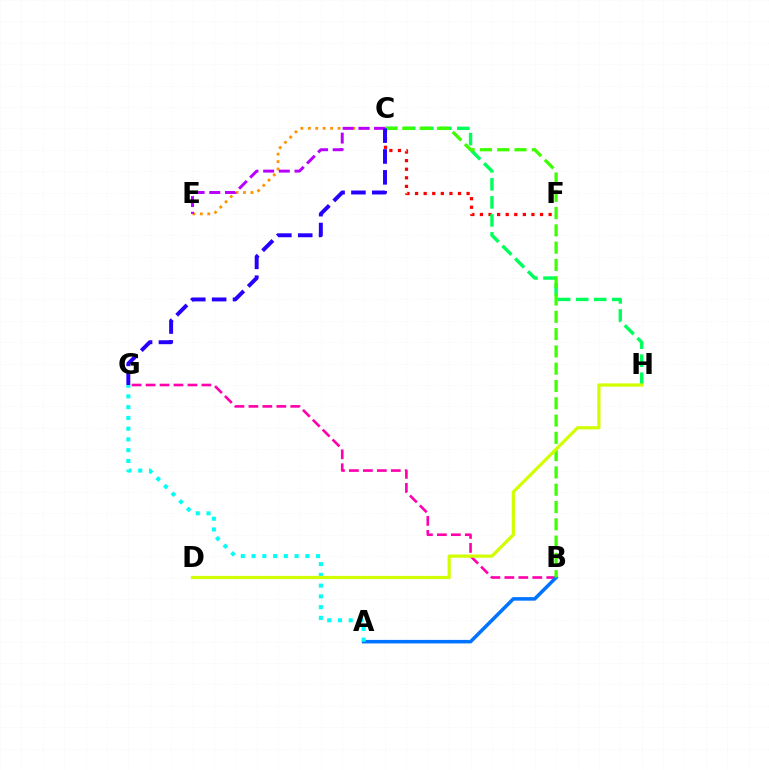{('B', 'G'): [{'color': '#ff00ac', 'line_style': 'dashed', 'thickness': 1.9}], ('C', 'F'): [{'color': '#ff0000', 'line_style': 'dotted', 'thickness': 2.33}], ('A', 'B'): [{'color': '#0074ff', 'line_style': 'solid', 'thickness': 2.54}], ('A', 'G'): [{'color': '#00fff6', 'line_style': 'dotted', 'thickness': 2.92}], ('C', 'H'): [{'color': '#00ff5c', 'line_style': 'dashed', 'thickness': 2.45}], ('C', 'E'): [{'color': '#ff9400', 'line_style': 'dotted', 'thickness': 2.02}, {'color': '#b900ff', 'line_style': 'dashed', 'thickness': 2.13}], ('B', 'C'): [{'color': '#3dff00', 'line_style': 'dashed', 'thickness': 2.35}], ('C', 'G'): [{'color': '#2500ff', 'line_style': 'dashed', 'thickness': 2.83}], ('D', 'H'): [{'color': '#d1ff00', 'line_style': 'solid', 'thickness': 2.31}]}